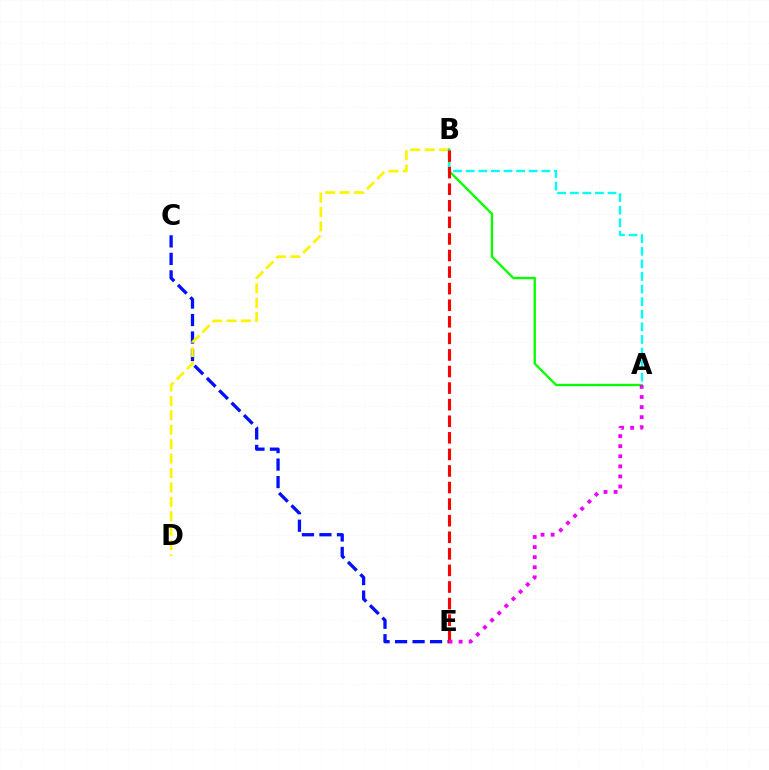{('C', 'E'): [{'color': '#0010ff', 'line_style': 'dashed', 'thickness': 2.38}], ('B', 'D'): [{'color': '#fcf500', 'line_style': 'dashed', 'thickness': 1.96}], ('A', 'B'): [{'color': '#08ff00', 'line_style': 'solid', 'thickness': 1.7}, {'color': '#00fff6', 'line_style': 'dashed', 'thickness': 1.71}], ('B', 'E'): [{'color': '#ff0000', 'line_style': 'dashed', 'thickness': 2.25}], ('A', 'E'): [{'color': '#ee00ff', 'line_style': 'dotted', 'thickness': 2.74}]}